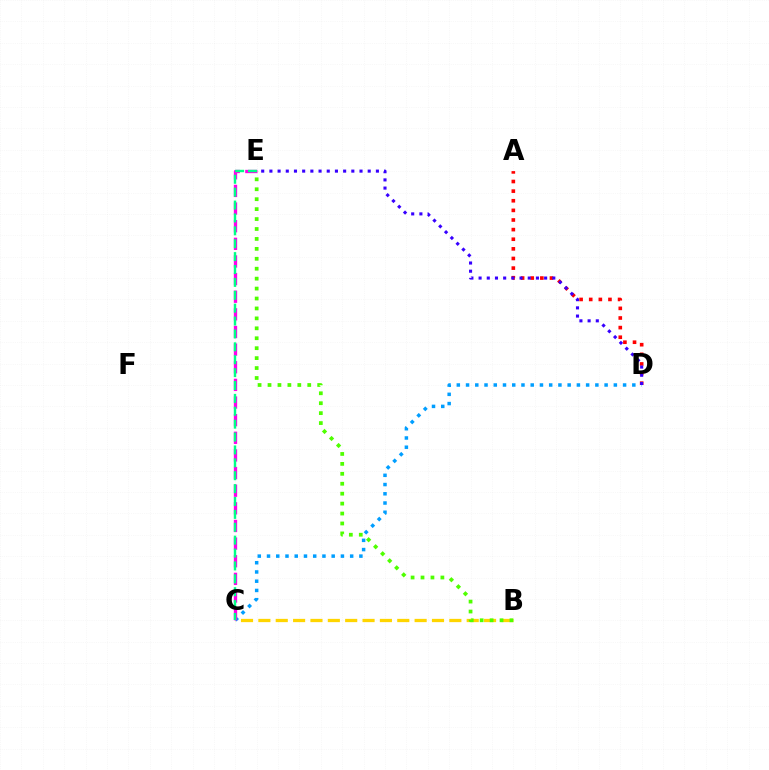{('B', 'C'): [{'color': '#ffd500', 'line_style': 'dashed', 'thickness': 2.36}], ('B', 'E'): [{'color': '#4fff00', 'line_style': 'dotted', 'thickness': 2.7}], ('A', 'D'): [{'color': '#ff0000', 'line_style': 'dotted', 'thickness': 2.61}], ('C', 'D'): [{'color': '#009eff', 'line_style': 'dotted', 'thickness': 2.51}], ('C', 'E'): [{'color': '#ff00ed', 'line_style': 'dashed', 'thickness': 2.4}, {'color': '#00ff86', 'line_style': 'dashed', 'thickness': 1.75}], ('D', 'E'): [{'color': '#3700ff', 'line_style': 'dotted', 'thickness': 2.23}]}